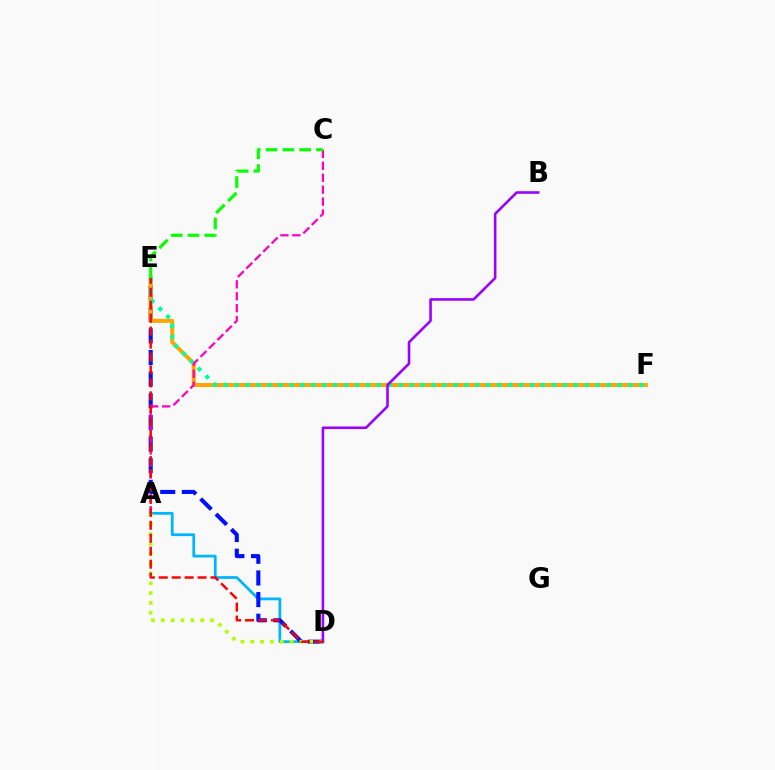{('A', 'D'): [{'color': '#00b5ff', 'line_style': 'solid', 'thickness': 1.98}, {'color': '#b3ff00', 'line_style': 'dotted', 'thickness': 2.67}], ('D', 'E'): [{'color': '#0010ff', 'line_style': 'dashed', 'thickness': 2.94}, {'color': '#ff0000', 'line_style': 'dashed', 'thickness': 1.76}], ('E', 'F'): [{'color': '#ffa500', 'line_style': 'solid', 'thickness': 2.9}, {'color': '#00ff9d', 'line_style': 'dotted', 'thickness': 2.97}], ('A', 'C'): [{'color': '#ff00bd', 'line_style': 'dashed', 'thickness': 1.62}], ('C', 'E'): [{'color': '#08ff00', 'line_style': 'dashed', 'thickness': 2.28}], ('B', 'D'): [{'color': '#9b00ff', 'line_style': 'solid', 'thickness': 1.86}]}